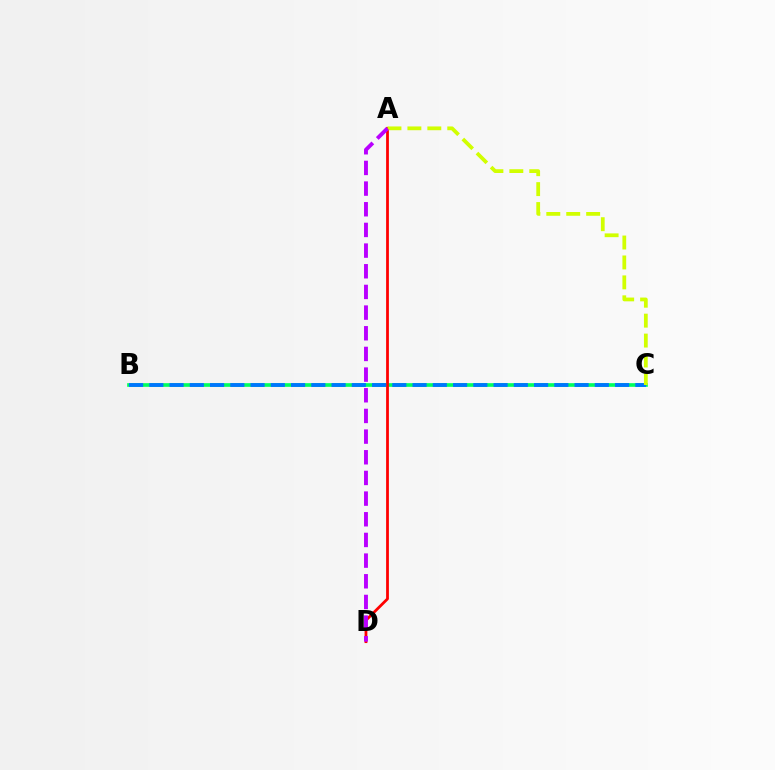{('B', 'C'): [{'color': '#00ff5c', 'line_style': 'solid', 'thickness': 2.63}, {'color': '#0074ff', 'line_style': 'dashed', 'thickness': 2.75}], ('A', 'D'): [{'color': '#ff0000', 'line_style': 'solid', 'thickness': 2.0}, {'color': '#b900ff', 'line_style': 'dashed', 'thickness': 2.81}], ('A', 'C'): [{'color': '#d1ff00', 'line_style': 'dashed', 'thickness': 2.71}]}